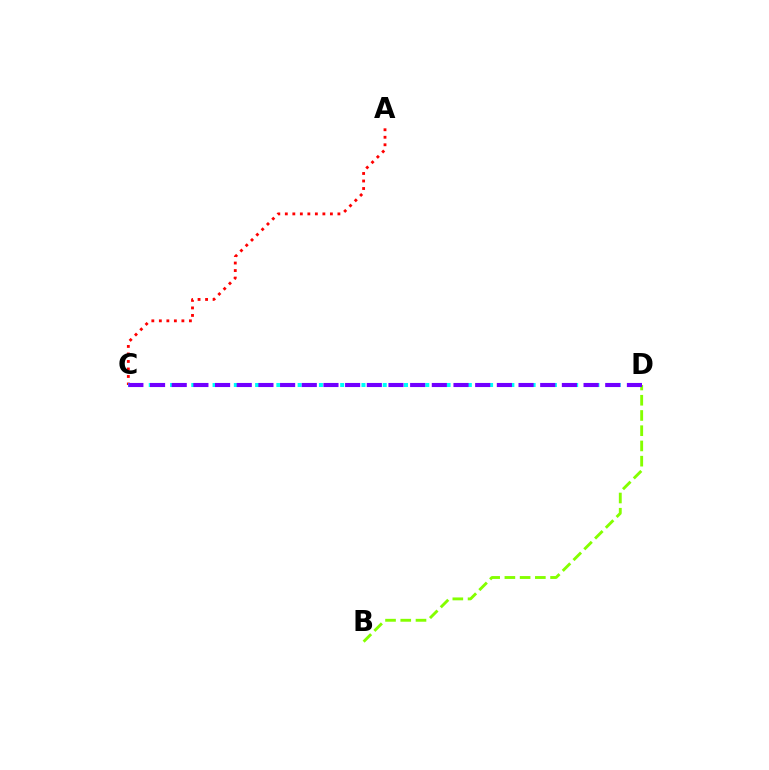{('A', 'C'): [{'color': '#ff0000', 'line_style': 'dotted', 'thickness': 2.04}], ('B', 'D'): [{'color': '#84ff00', 'line_style': 'dashed', 'thickness': 2.07}], ('C', 'D'): [{'color': '#00fff6', 'line_style': 'dotted', 'thickness': 2.89}, {'color': '#7200ff', 'line_style': 'dashed', 'thickness': 2.94}]}